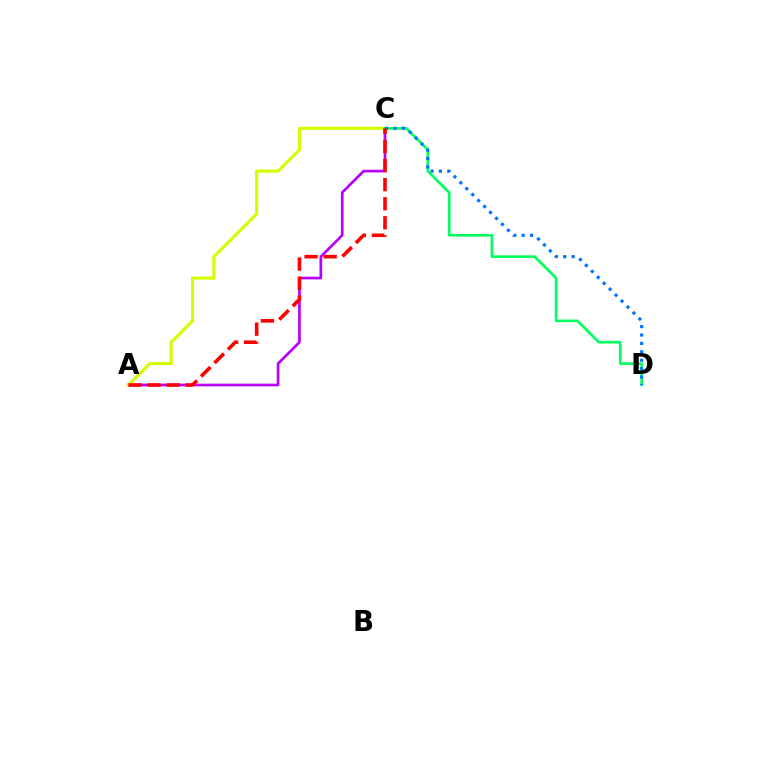{('A', 'C'): [{'color': '#b900ff', 'line_style': 'solid', 'thickness': 1.93}, {'color': '#d1ff00', 'line_style': 'solid', 'thickness': 2.23}, {'color': '#ff0000', 'line_style': 'dashed', 'thickness': 2.59}], ('C', 'D'): [{'color': '#00ff5c', 'line_style': 'solid', 'thickness': 1.89}, {'color': '#0074ff', 'line_style': 'dotted', 'thickness': 2.28}]}